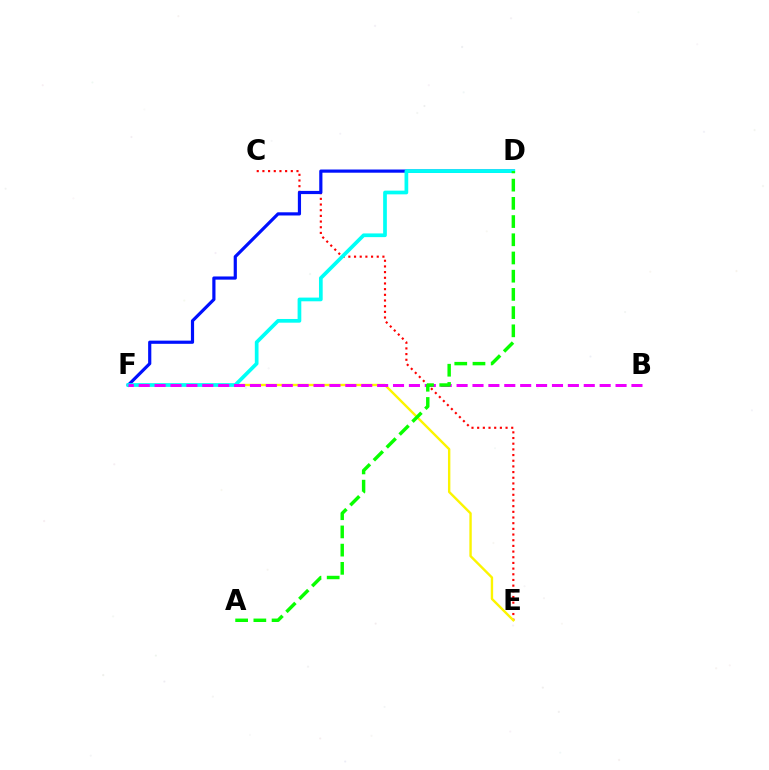{('C', 'E'): [{'color': '#ff0000', 'line_style': 'dotted', 'thickness': 1.54}], ('E', 'F'): [{'color': '#fcf500', 'line_style': 'solid', 'thickness': 1.72}], ('D', 'F'): [{'color': '#0010ff', 'line_style': 'solid', 'thickness': 2.29}, {'color': '#00fff6', 'line_style': 'solid', 'thickness': 2.67}], ('B', 'F'): [{'color': '#ee00ff', 'line_style': 'dashed', 'thickness': 2.16}], ('A', 'D'): [{'color': '#08ff00', 'line_style': 'dashed', 'thickness': 2.47}]}